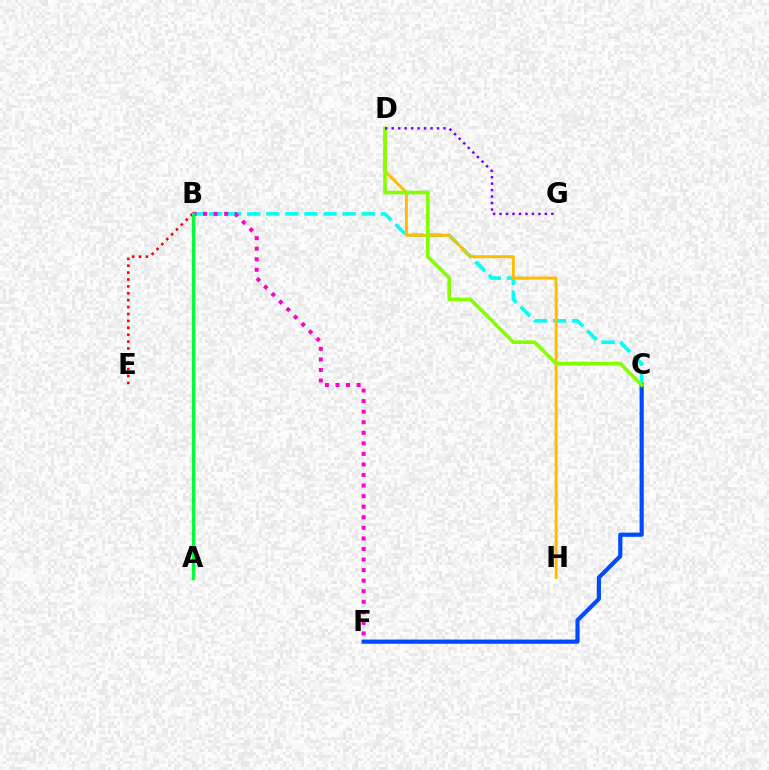{('B', 'C'): [{'color': '#00fff6', 'line_style': 'dashed', 'thickness': 2.59}], ('D', 'H'): [{'color': '#ffbd00', 'line_style': 'solid', 'thickness': 2.13}], ('C', 'F'): [{'color': '#004bff', 'line_style': 'solid', 'thickness': 3.0}], ('C', 'D'): [{'color': '#84ff00', 'line_style': 'solid', 'thickness': 2.62}], ('D', 'G'): [{'color': '#7200ff', 'line_style': 'dotted', 'thickness': 1.76}], ('B', 'E'): [{'color': '#ff0000', 'line_style': 'dotted', 'thickness': 1.87}], ('B', 'F'): [{'color': '#ff00cf', 'line_style': 'dotted', 'thickness': 2.87}], ('A', 'B'): [{'color': '#00ff39', 'line_style': 'solid', 'thickness': 2.36}]}